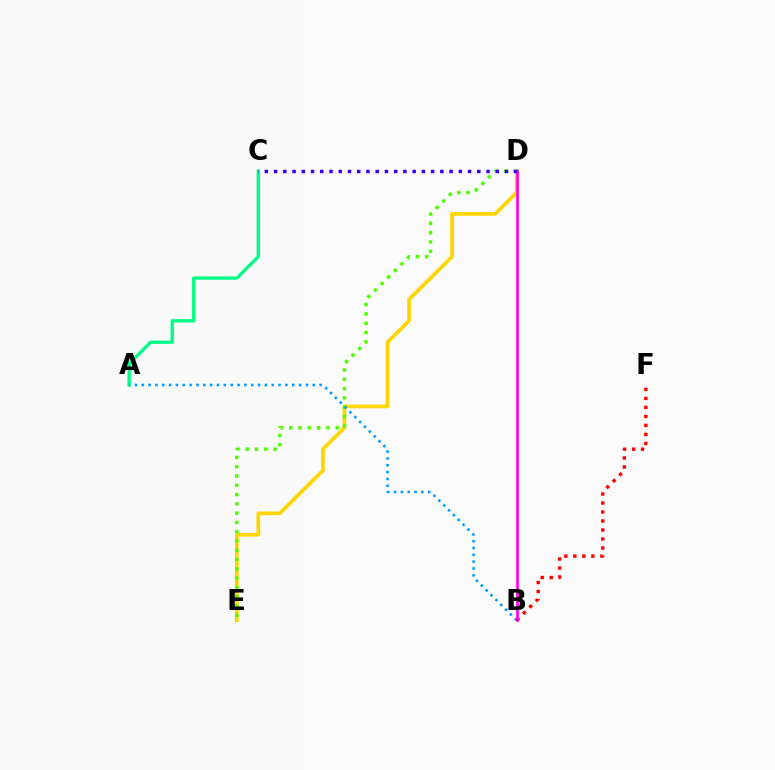{('D', 'E'): [{'color': '#ffd500', 'line_style': 'solid', 'thickness': 2.66}, {'color': '#4fff00', 'line_style': 'dotted', 'thickness': 2.52}], ('A', 'C'): [{'color': '#00ff86', 'line_style': 'solid', 'thickness': 2.41}], ('A', 'B'): [{'color': '#009eff', 'line_style': 'dotted', 'thickness': 1.86}], ('B', 'F'): [{'color': '#ff0000', 'line_style': 'dotted', 'thickness': 2.45}], ('B', 'D'): [{'color': '#ff00ed', 'line_style': 'solid', 'thickness': 1.94}], ('C', 'D'): [{'color': '#3700ff', 'line_style': 'dotted', 'thickness': 2.51}]}